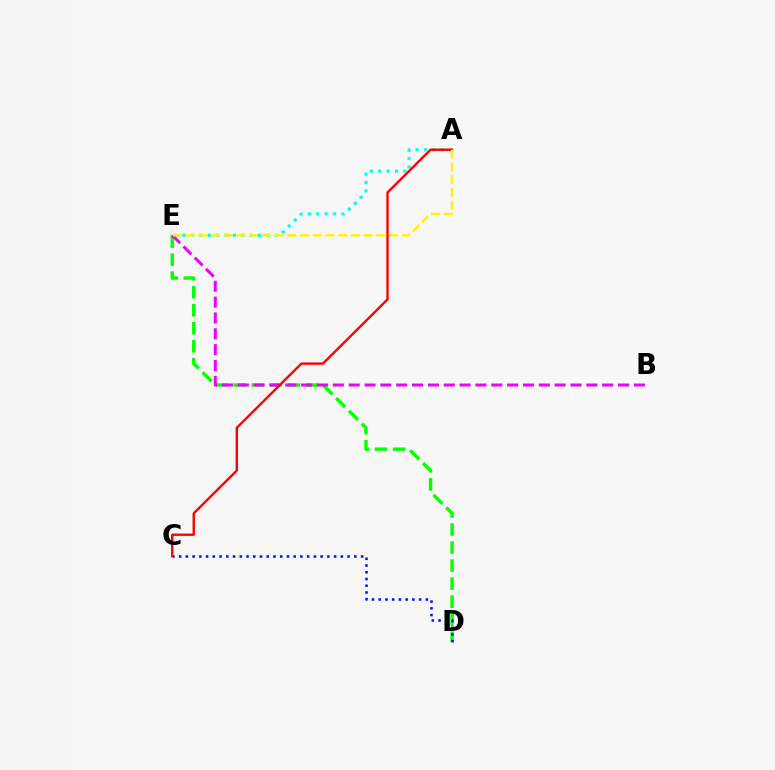{('D', 'E'): [{'color': '#08ff00', 'line_style': 'dashed', 'thickness': 2.45}], ('A', 'E'): [{'color': '#00fff6', 'line_style': 'dotted', 'thickness': 2.28}, {'color': '#fcf500', 'line_style': 'dashed', 'thickness': 1.73}], ('B', 'E'): [{'color': '#ee00ff', 'line_style': 'dashed', 'thickness': 2.15}], ('C', 'D'): [{'color': '#0010ff', 'line_style': 'dotted', 'thickness': 1.83}], ('A', 'C'): [{'color': '#ff0000', 'line_style': 'solid', 'thickness': 1.71}]}